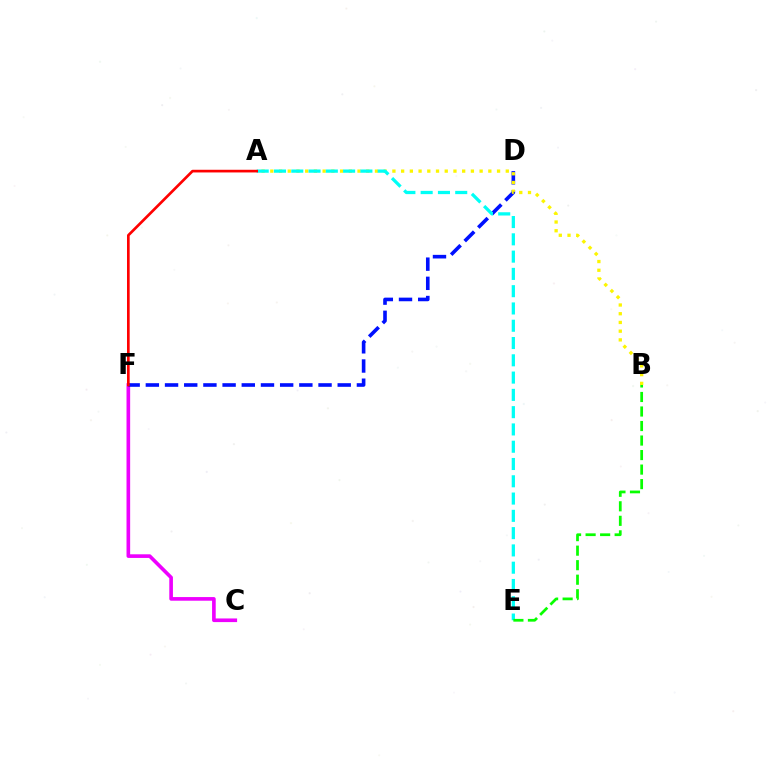{('C', 'F'): [{'color': '#ee00ff', 'line_style': 'solid', 'thickness': 2.62}], ('D', 'F'): [{'color': '#0010ff', 'line_style': 'dashed', 'thickness': 2.61}], ('A', 'B'): [{'color': '#fcf500', 'line_style': 'dotted', 'thickness': 2.37}], ('A', 'E'): [{'color': '#00fff6', 'line_style': 'dashed', 'thickness': 2.35}], ('A', 'F'): [{'color': '#ff0000', 'line_style': 'solid', 'thickness': 1.93}], ('B', 'E'): [{'color': '#08ff00', 'line_style': 'dashed', 'thickness': 1.97}]}